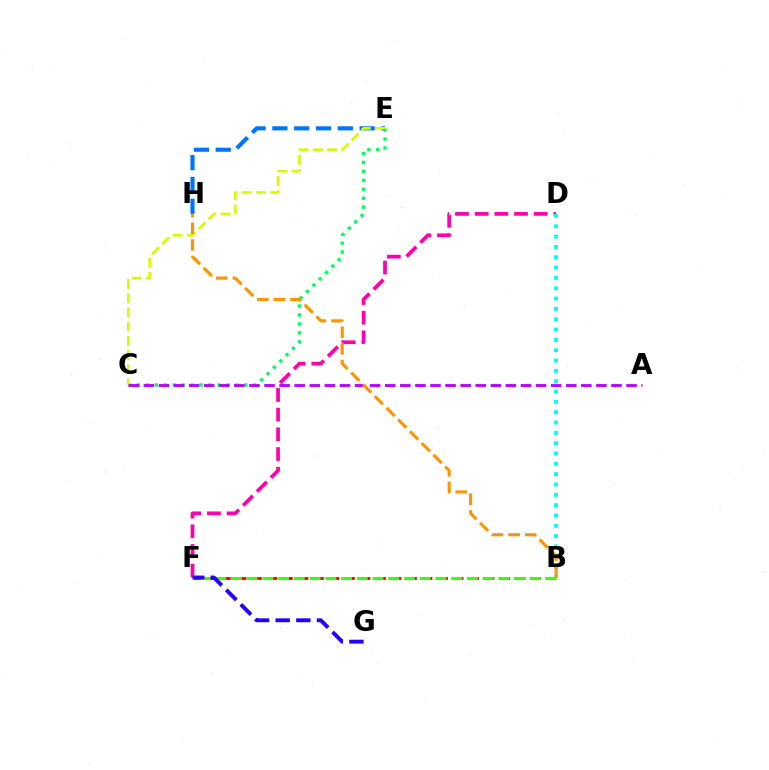{('C', 'E'): [{'color': '#00ff5c', 'line_style': 'dotted', 'thickness': 2.43}, {'color': '#d1ff00', 'line_style': 'dashed', 'thickness': 1.93}], ('B', 'F'): [{'color': '#ff0000', 'line_style': 'dashed', 'thickness': 2.11}, {'color': '#3dff00', 'line_style': 'dashed', 'thickness': 2.14}], ('D', 'F'): [{'color': '#ff00ac', 'line_style': 'dashed', 'thickness': 2.67}], ('E', 'H'): [{'color': '#0074ff', 'line_style': 'dashed', 'thickness': 2.96}], ('B', 'D'): [{'color': '#00fff6', 'line_style': 'dotted', 'thickness': 2.81}], ('A', 'C'): [{'color': '#b900ff', 'line_style': 'dashed', 'thickness': 2.05}], ('F', 'G'): [{'color': '#2500ff', 'line_style': 'dashed', 'thickness': 2.8}], ('B', 'H'): [{'color': '#ff9400', 'line_style': 'dashed', 'thickness': 2.26}]}